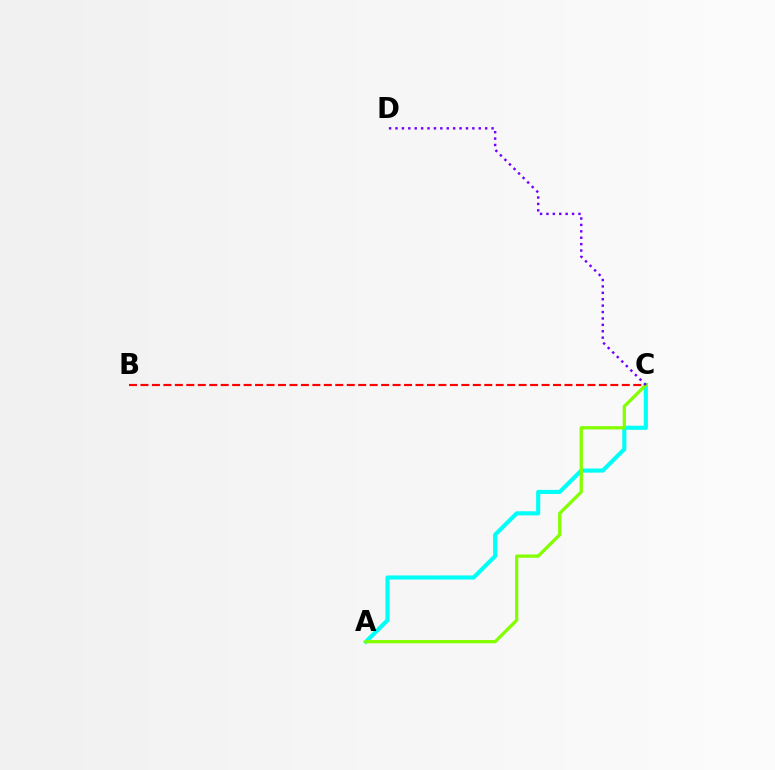{('B', 'C'): [{'color': '#ff0000', 'line_style': 'dashed', 'thickness': 1.56}], ('A', 'C'): [{'color': '#00fff6', 'line_style': 'solid', 'thickness': 2.95}, {'color': '#84ff00', 'line_style': 'solid', 'thickness': 2.36}], ('C', 'D'): [{'color': '#7200ff', 'line_style': 'dotted', 'thickness': 1.74}]}